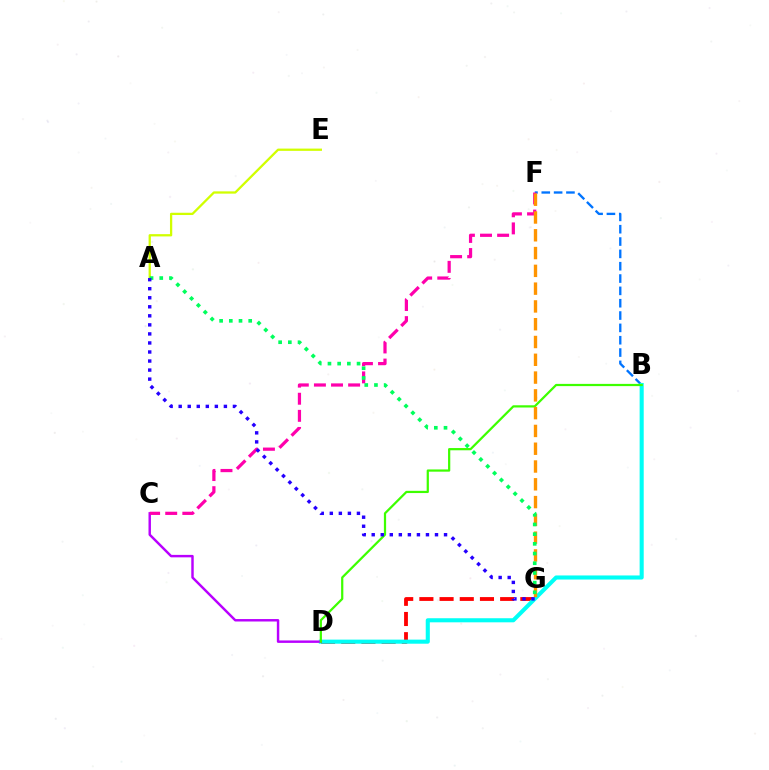{('B', 'F'): [{'color': '#0074ff', 'line_style': 'dashed', 'thickness': 1.68}], ('D', 'G'): [{'color': '#ff0000', 'line_style': 'dashed', 'thickness': 2.74}], ('B', 'D'): [{'color': '#00fff6', 'line_style': 'solid', 'thickness': 2.94}, {'color': '#3dff00', 'line_style': 'solid', 'thickness': 1.6}], ('C', 'D'): [{'color': '#b900ff', 'line_style': 'solid', 'thickness': 1.76}], ('C', 'F'): [{'color': '#ff00ac', 'line_style': 'dashed', 'thickness': 2.32}], ('F', 'G'): [{'color': '#ff9400', 'line_style': 'dashed', 'thickness': 2.42}], ('A', 'E'): [{'color': '#d1ff00', 'line_style': 'solid', 'thickness': 1.64}], ('A', 'G'): [{'color': '#00ff5c', 'line_style': 'dotted', 'thickness': 2.63}, {'color': '#2500ff', 'line_style': 'dotted', 'thickness': 2.46}]}